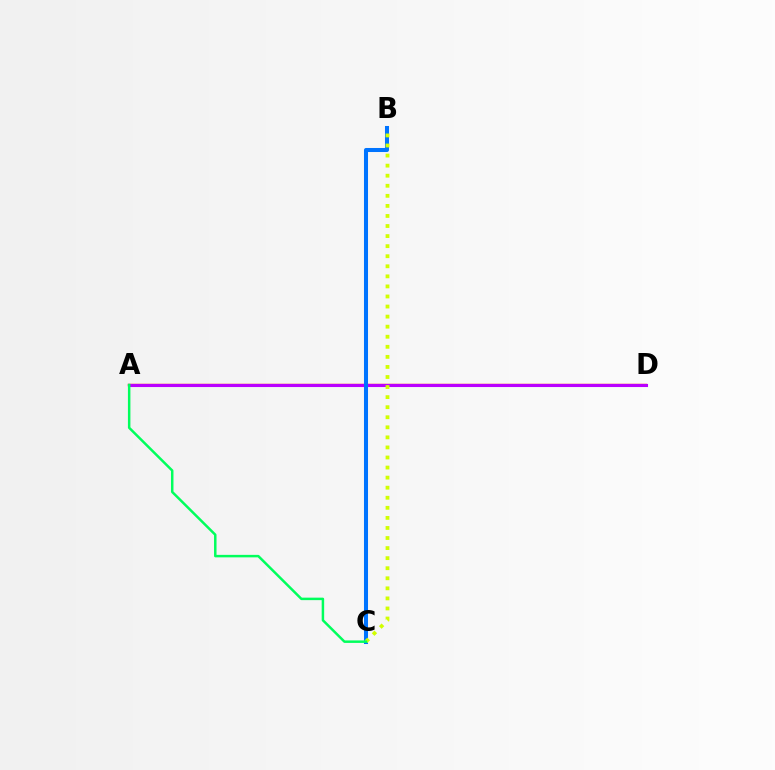{('A', 'D'): [{'color': '#ff0000', 'line_style': 'solid', 'thickness': 1.71}, {'color': '#b900ff', 'line_style': 'solid', 'thickness': 2.22}], ('B', 'C'): [{'color': '#0074ff', 'line_style': 'solid', 'thickness': 2.91}, {'color': '#d1ff00', 'line_style': 'dotted', 'thickness': 2.73}], ('A', 'C'): [{'color': '#00ff5c', 'line_style': 'solid', 'thickness': 1.79}]}